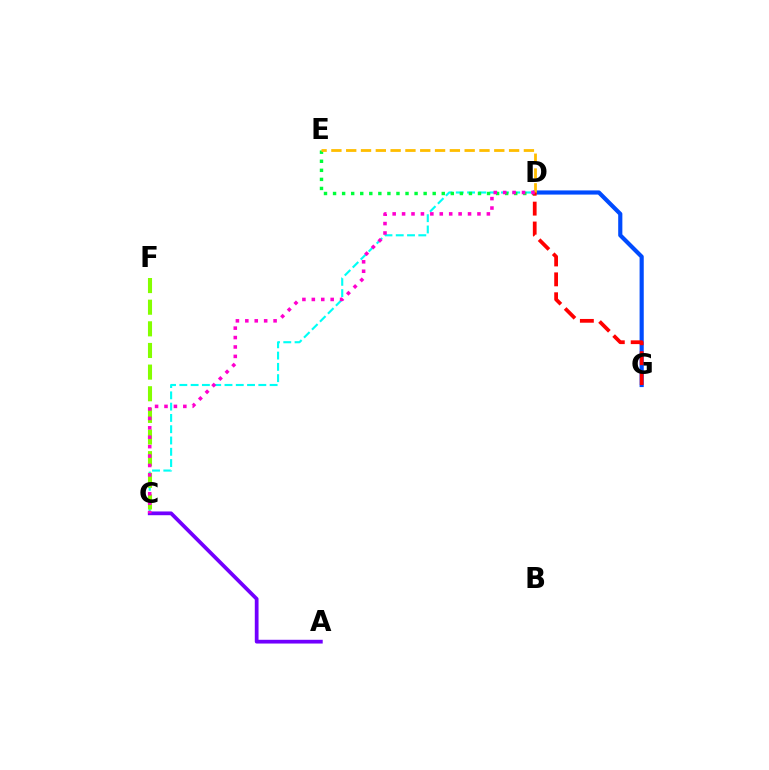{('C', 'D'): [{'color': '#00fff6', 'line_style': 'dashed', 'thickness': 1.53}, {'color': '#ff00cf', 'line_style': 'dotted', 'thickness': 2.56}], ('D', 'E'): [{'color': '#00ff39', 'line_style': 'dotted', 'thickness': 2.46}, {'color': '#ffbd00', 'line_style': 'dashed', 'thickness': 2.01}], ('C', 'F'): [{'color': '#84ff00', 'line_style': 'dashed', 'thickness': 2.94}], ('D', 'G'): [{'color': '#004bff', 'line_style': 'solid', 'thickness': 3.0}, {'color': '#ff0000', 'line_style': 'dashed', 'thickness': 2.7}], ('A', 'C'): [{'color': '#7200ff', 'line_style': 'solid', 'thickness': 2.7}]}